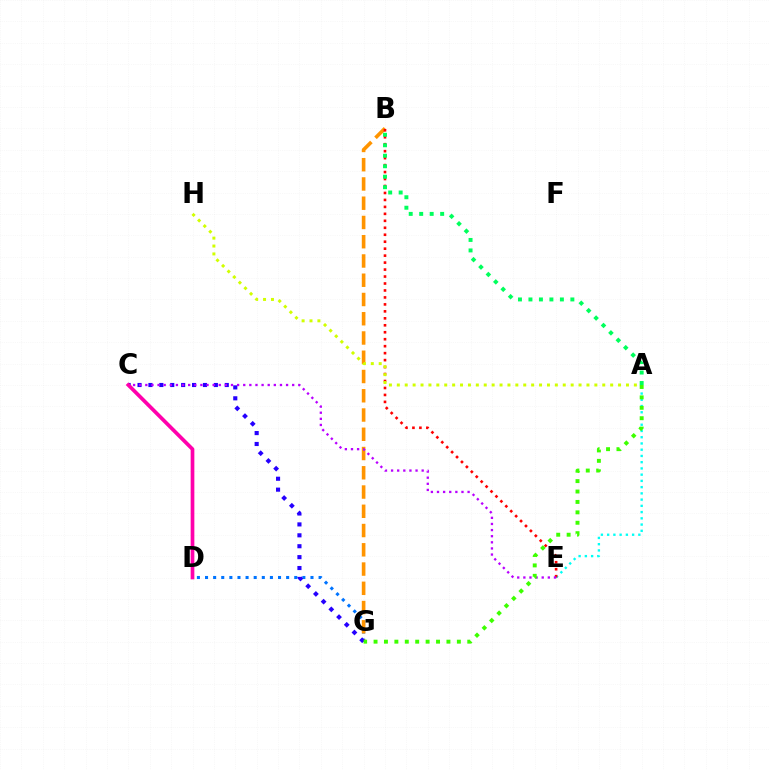{('A', 'E'): [{'color': '#00fff6', 'line_style': 'dotted', 'thickness': 1.7}], ('D', 'G'): [{'color': '#0074ff', 'line_style': 'dotted', 'thickness': 2.2}], ('B', 'G'): [{'color': '#ff9400', 'line_style': 'dashed', 'thickness': 2.62}], ('B', 'E'): [{'color': '#ff0000', 'line_style': 'dotted', 'thickness': 1.89}], ('A', 'B'): [{'color': '#00ff5c', 'line_style': 'dotted', 'thickness': 2.85}], ('C', 'G'): [{'color': '#2500ff', 'line_style': 'dotted', 'thickness': 2.96}], ('A', 'H'): [{'color': '#d1ff00', 'line_style': 'dotted', 'thickness': 2.15}], ('C', 'E'): [{'color': '#b900ff', 'line_style': 'dotted', 'thickness': 1.66}], ('C', 'D'): [{'color': '#ff00ac', 'line_style': 'solid', 'thickness': 2.66}], ('A', 'G'): [{'color': '#3dff00', 'line_style': 'dotted', 'thickness': 2.83}]}